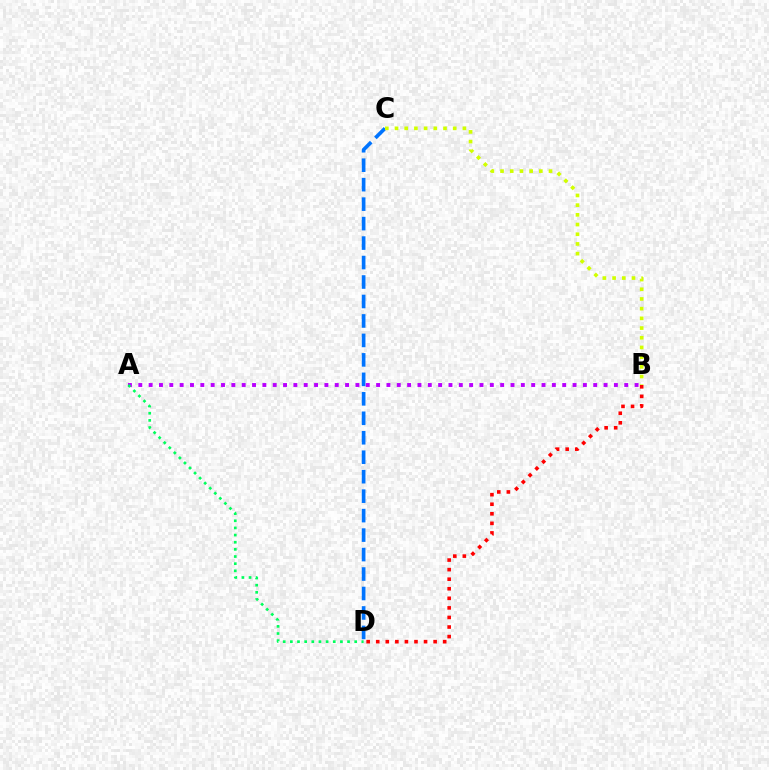{('C', 'D'): [{'color': '#0074ff', 'line_style': 'dashed', 'thickness': 2.64}], ('A', 'B'): [{'color': '#b900ff', 'line_style': 'dotted', 'thickness': 2.81}], ('B', 'D'): [{'color': '#ff0000', 'line_style': 'dotted', 'thickness': 2.6}], ('B', 'C'): [{'color': '#d1ff00', 'line_style': 'dotted', 'thickness': 2.63}], ('A', 'D'): [{'color': '#00ff5c', 'line_style': 'dotted', 'thickness': 1.94}]}